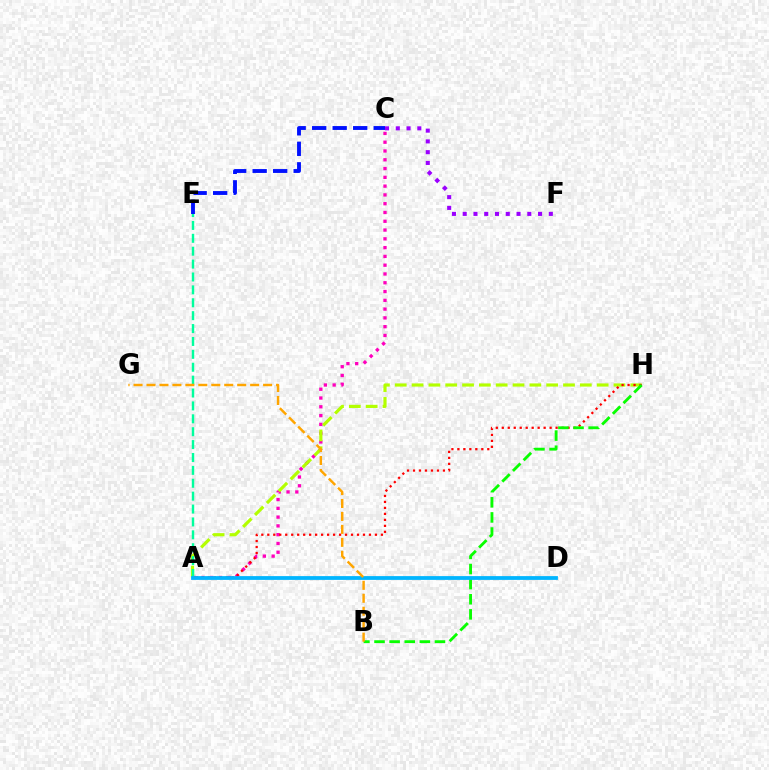{('A', 'C'): [{'color': '#ff00bd', 'line_style': 'dotted', 'thickness': 2.39}], ('A', 'H'): [{'color': '#b3ff00', 'line_style': 'dashed', 'thickness': 2.29}, {'color': '#ff0000', 'line_style': 'dotted', 'thickness': 1.62}], ('A', 'E'): [{'color': '#00ff9d', 'line_style': 'dashed', 'thickness': 1.75}], ('B', 'H'): [{'color': '#08ff00', 'line_style': 'dashed', 'thickness': 2.05}], ('A', 'D'): [{'color': '#00b5ff', 'line_style': 'solid', 'thickness': 2.72}], ('C', 'E'): [{'color': '#0010ff', 'line_style': 'dashed', 'thickness': 2.79}], ('C', 'F'): [{'color': '#9b00ff', 'line_style': 'dotted', 'thickness': 2.92}], ('B', 'G'): [{'color': '#ffa500', 'line_style': 'dashed', 'thickness': 1.76}]}